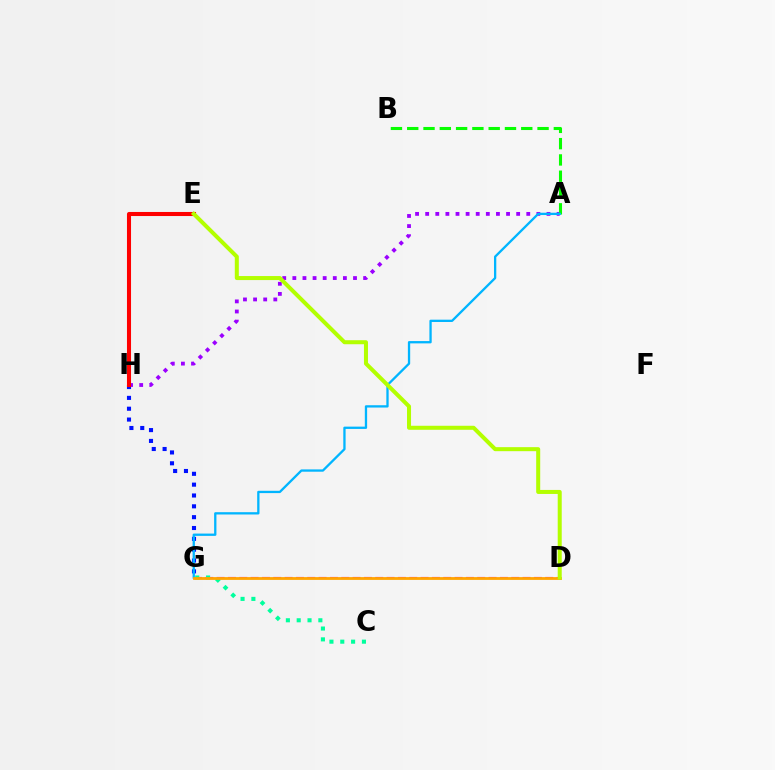{('A', 'H'): [{'color': '#9b00ff', 'line_style': 'dotted', 'thickness': 2.75}], ('D', 'G'): [{'color': '#ff00bd', 'line_style': 'dashed', 'thickness': 1.54}, {'color': '#ffa500', 'line_style': 'solid', 'thickness': 2.01}], ('A', 'B'): [{'color': '#08ff00', 'line_style': 'dashed', 'thickness': 2.21}], ('G', 'H'): [{'color': '#0010ff', 'line_style': 'dotted', 'thickness': 2.95}], ('C', 'G'): [{'color': '#00ff9d', 'line_style': 'dotted', 'thickness': 2.94}], ('A', 'G'): [{'color': '#00b5ff', 'line_style': 'solid', 'thickness': 1.66}], ('E', 'H'): [{'color': '#ff0000', 'line_style': 'solid', 'thickness': 2.92}], ('D', 'E'): [{'color': '#b3ff00', 'line_style': 'solid', 'thickness': 2.89}]}